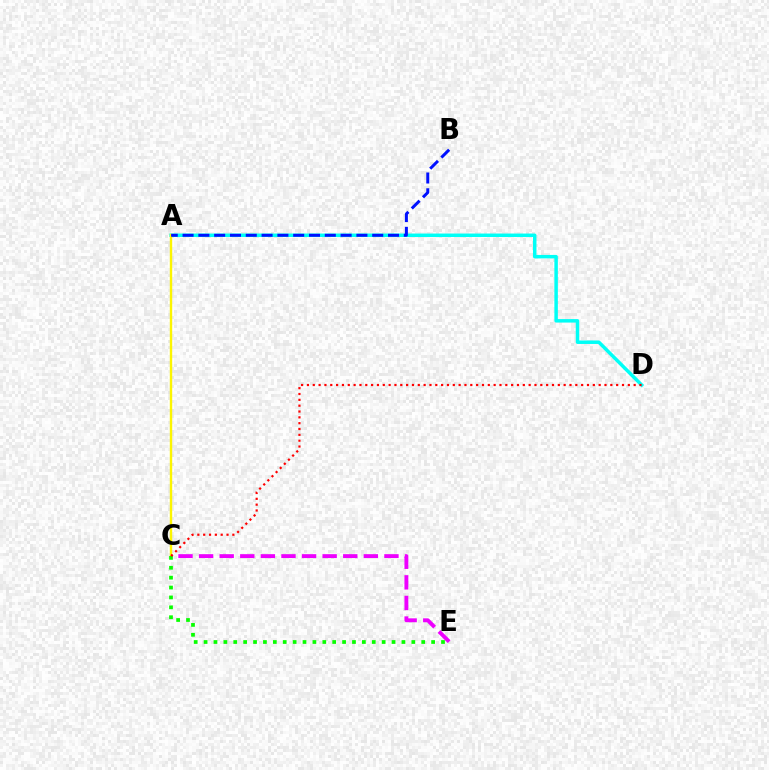{('A', 'D'): [{'color': '#00fff6', 'line_style': 'solid', 'thickness': 2.5}], ('A', 'C'): [{'color': '#fcf500', 'line_style': 'solid', 'thickness': 1.73}], ('C', 'E'): [{'color': '#ee00ff', 'line_style': 'dashed', 'thickness': 2.8}, {'color': '#08ff00', 'line_style': 'dotted', 'thickness': 2.69}], ('A', 'B'): [{'color': '#0010ff', 'line_style': 'dashed', 'thickness': 2.15}], ('C', 'D'): [{'color': '#ff0000', 'line_style': 'dotted', 'thickness': 1.59}]}